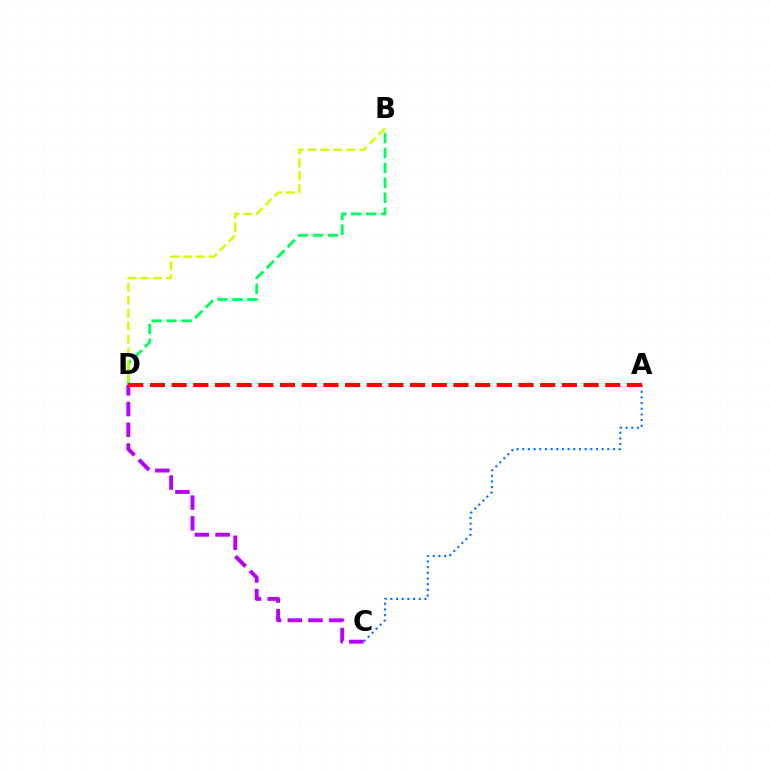{('A', 'C'): [{'color': '#0074ff', 'line_style': 'dotted', 'thickness': 1.54}], ('C', 'D'): [{'color': '#b900ff', 'line_style': 'dashed', 'thickness': 2.82}], ('B', 'D'): [{'color': '#00ff5c', 'line_style': 'dashed', 'thickness': 2.03}, {'color': '#d1ff00', 'line_style': 'dashed', 'thickness': 1.75}], ('A', 'D'): [{'color': '#ff0000', 'line_style': 'dashed', 'thickness': 2.95}]}